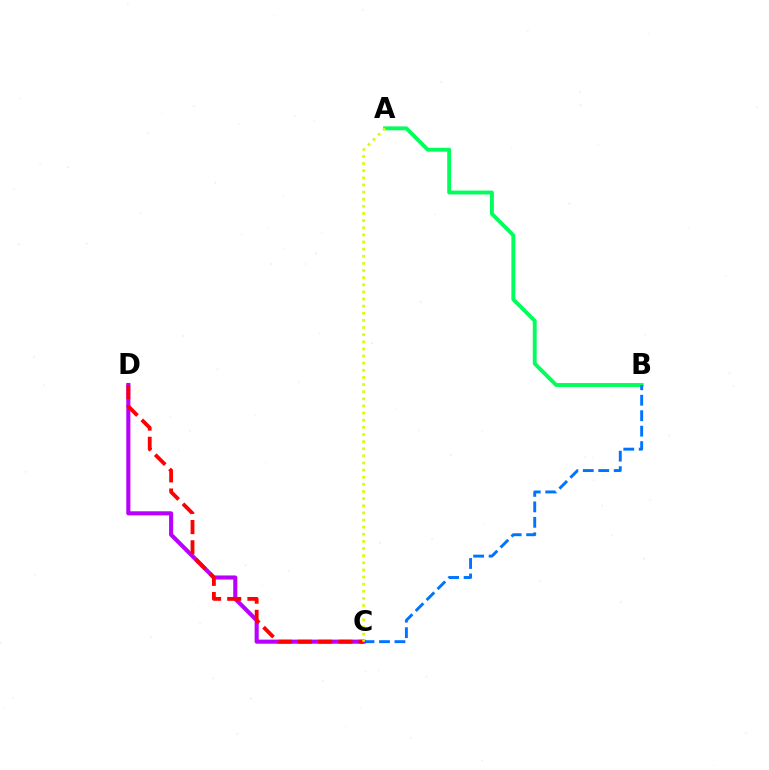{('A', 'B'): [{'color': '#00ff5c', 'line_style': 'solid', 'thickness': 2.79}], ('B', 'C'): [{'color': '#0074ff', 'line_style': 'dashed', 'thickness': 2.1}], ('C', 'D'): [{'color': '#b900ff', 'line_style': 'solid', 'thickness': 2.95}, {'color': '#ff0000', 'line_style': 'dashed', 'thickness': 2.74}], ('A', 'C'): [{'color': '#d1ff00', 'line_style': 'dotted', 'thickness': 1.94}]}